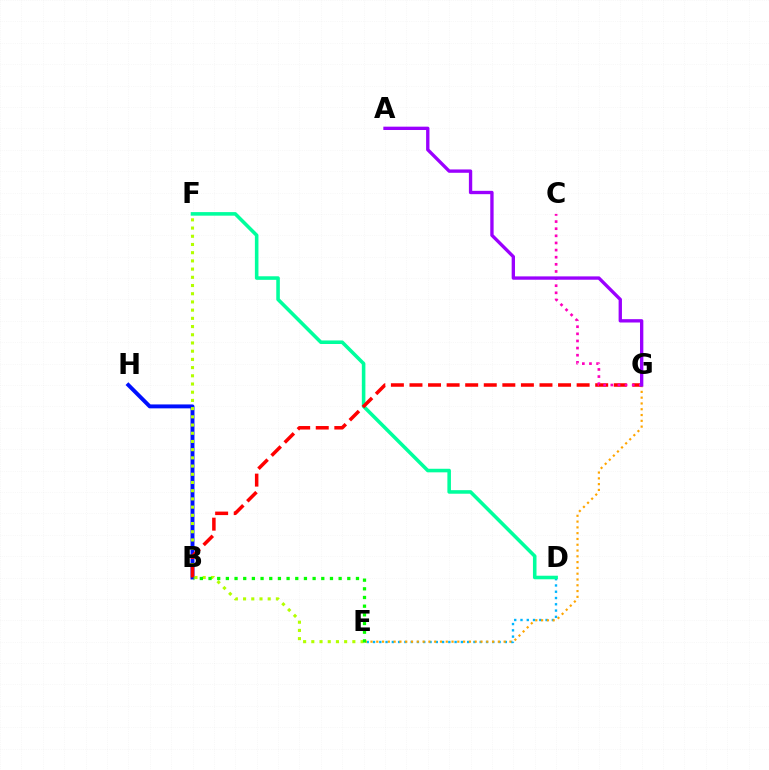{('D', 'E'): [{'color': '#00b5ff', 'line_style': 'dotted', 'thickness': 1.71}], ('B', 'H'): [{'color': '#0010ff', 'line_style': 'solid', 'thickness': 2.82}], ('D', 'F'): [{'color': '#00ff9d', 'line_style': 'solid', 'thickness': 2.57}], ('E', 'F'): [{'color': '#b3ff00', 'line_style': 'dotted', 'thickness': 2.23}], ('E', 'G'): [{'color': '#ffa500', 'line_style': 'dotted', 'thickness': 1.57}], ('B', 'G'): [{'color': '#ff0000', 'line_style': 'dashed', 'thickness': 2.52}], ('B', 'E'): [{'color': '#08ff00', 'line_style': 'dotted', 'thickness': 2.36}], ('C', 'G'): [{'color': '#ff00bd', 'line_style': 'dotted', 'thickness': 1.94}], ('A', 'G'): [{'color': '#9b00ff', 'line_style': 'solid', 'thickness': 2.4}]}